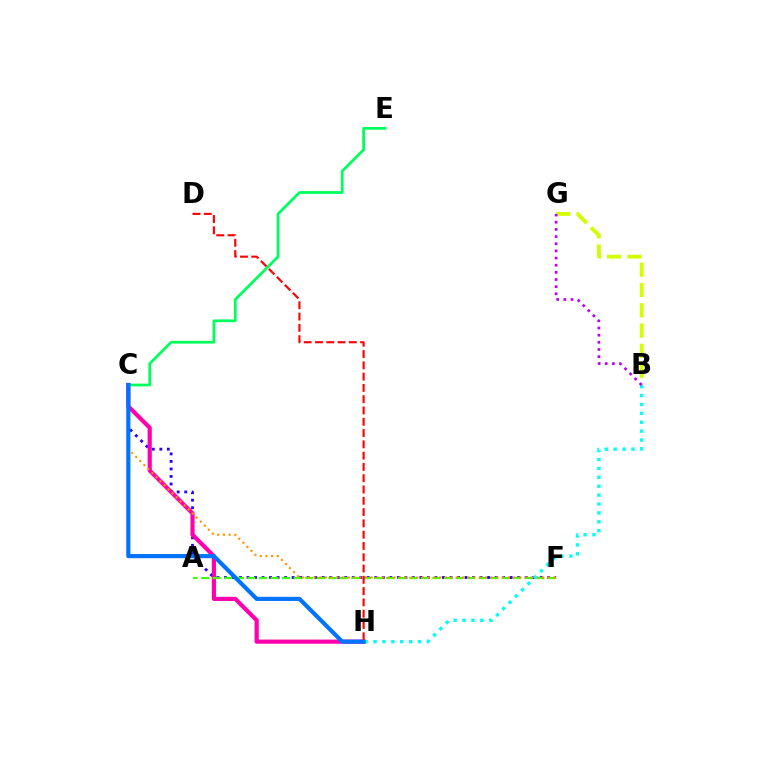{('B', 'G'): [{'color': '#d1ff00', 'line_style': 'dashed', 'thickness': 2.76}, {'color': '#b900ff', 'line_style': 'dotted', 'thickness': 1.94}], ('C', 'F'): [{'color': '#2500ff', 'line_style': 'dotted', 'thickness': 2.04}, {'color': '#ff9400', 'line_style': 'dotted', 'thickness': 1.55}], ('C', 'H'): [{'color': '#ff00ac', 'line_style': 'solid', 'thickness': 2.99}, {'color': '#0074ff', 'line_style': 'solid', 'thickness': 2.99}], ('A', 'F'): [{'color': '#3dff00', 'line_style': 'dashed', 'thickness': 1.57}], ('C', 'E'): [{'color': '#00ff5c', 'line_style': 'solid', 'thickness': 1.98}], ('B', 'H'): [{'color': '#00fff6', 'line_style': 'dotted', 'thickness': 2.42}], ('D', 'H'): [{'color': '#ff0000', 'line_style': 'dashed', 'thickness': 1.53}]}